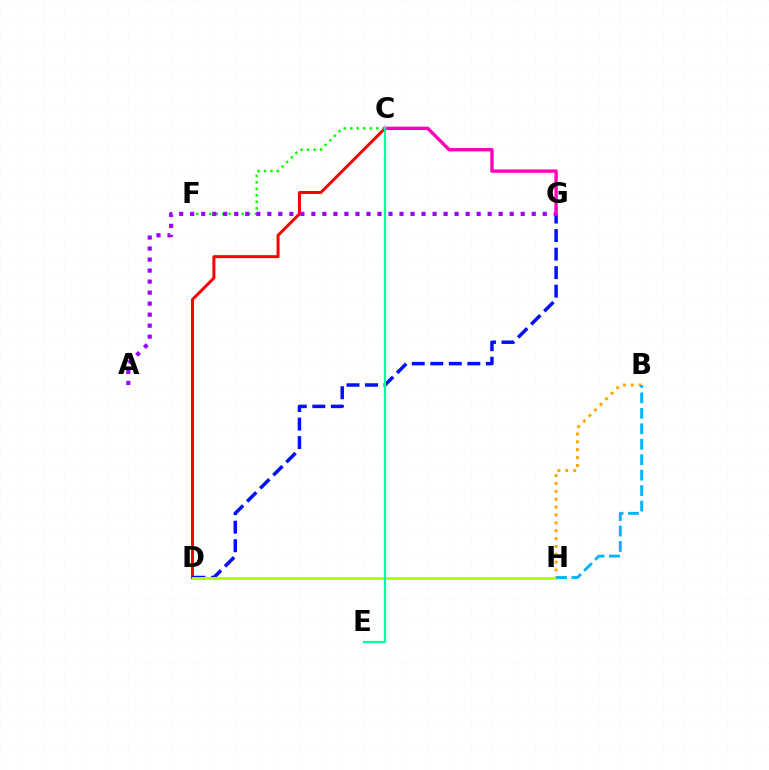{('C', 'D'): [{'color': '#ff0000', 'line_style': 'solid', 'thickness': 2.15}], ('C', 'F'): [{'color': '#08ff00', 'line_style': 'dotted', 'thickness': 1.77}], ('D', 'G'): [{'color': '#0010ff', 'line_style': 'dashed', 'thickness': 2.52}], ('B', 'H'): [{'color': '#ffa500', 'line_style': 'dotted', 'thickness': 2.14}, {'color': '#00b5ff', 'line_style': 'dashed', 'thickness': 2.1}], ('D', 'H'): [{'color': '#b3ff00', 'line_style': 'solid', 'thickness': 2.07}], ('A', 'G'): [{'color': '#9b00ff', 'line_style': 'dotted', 'thickness': 2.99}], ('C', 'G'): [{'color': '#ff00bd', 'line_style': 'solid', 'thickness': 2.44}], ('C', 'E'): [{'color': '#00ff9d', 'line_style': 'solid', 'thickness': 1.62}]}